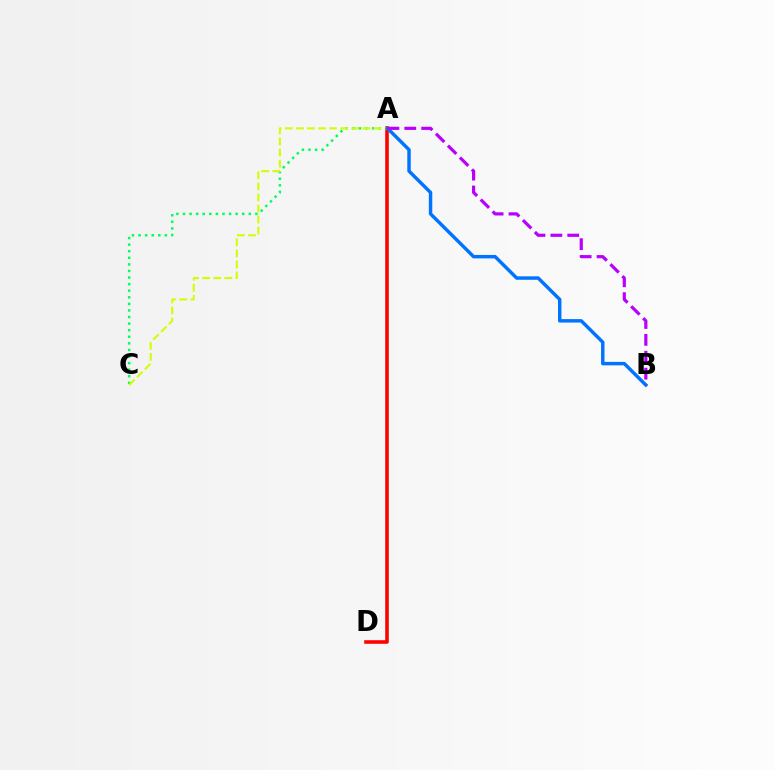{('A', 'C'): [{'color': '#00ff5c', 'line_style': 'dotted', 'thickness': 1.79}, {'color': '#d1ff00', 'line_style': 'dashed', 'thickness': 1.5}], ('A', 'D'): [{'color': '#ff0000', 'line_style': 'solid', 'thickness': 2.57}], ('A', 'B'): [{'color': '#0074ff', 'line_style': 'solid', 'thickness': 2.48}, {'color': '#b900ff', 'line_style': 'dashed', 'thickness': 2.29}]}